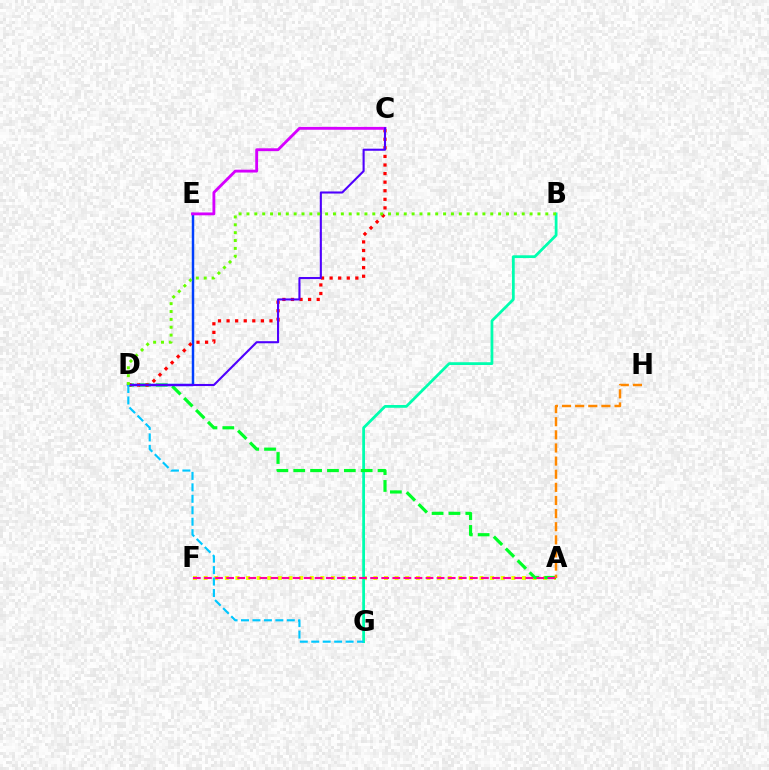{('A', 'F'): [{'color': '#eeff00', 'line_style': 'dotted', 'thickness': 2.88}, {'color': '#ff00a0', 'line_style': 'dashed', 'thickness': 1.51}], ('B', 'G'): [{'color': '#00ffaf', 'line_style': 'solid', 'thickness': 1.99}], ('A', 'D'): [{'color': '#00ff27', 'line_style': 'dashed', 'thickness': 2.29}], ('D', 'E'): [{'color': '#003fff', 'line_style': 'solid', 'thickness': 1.77}], ('C', 'D'): [{'color': '#ff0000', 'line_style': 'dotted', 'thickness': 2.33}, {'color': '#4f00ff', 'line_style': 'solid', 'thickness': 1.51}], ('C', 'E'): [{'color': '#d600ff', 'line_style': 'solid', 'thickness': 2.05}], ('A', 'H'): [{'color': '#ff8800', 'line_style': 'dashed', 'thickness': 1.78}], ('B', 'D'): [{'color': '#66ff00', 'line_style': 'dotted', 'thickness': 2.14}], ('D', 'G'): [{'color': '#00c7ff', 'line_style': 'dashed', 'thickness': 1.56}]}